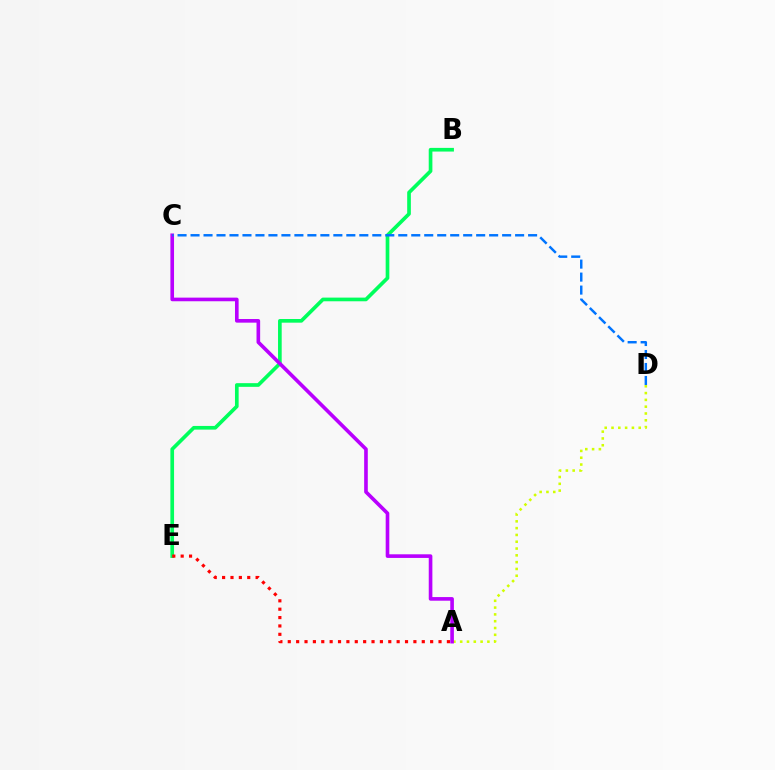{('B', 'E'): [{'color': '#00ff5c', 'line_style': 'solid', 'thickness': 2.64}], ('A', 'E'): [{'color': '#ff0000', 'line_style': 'dotted', 'thickness': 2.28}], ('A', 'D'): [{'color': '#d1ff00', 'line_style': 'dotted', 'thickness': 1.85}], ('A', 'C'): [{'color': '#b900ff', 'line_style': 'solid', 'thickness': 2.61}], ('C', 'D'): [{'color': '#0074ff', 'line_style': 'dashed', 'thickness': 1.76}]}